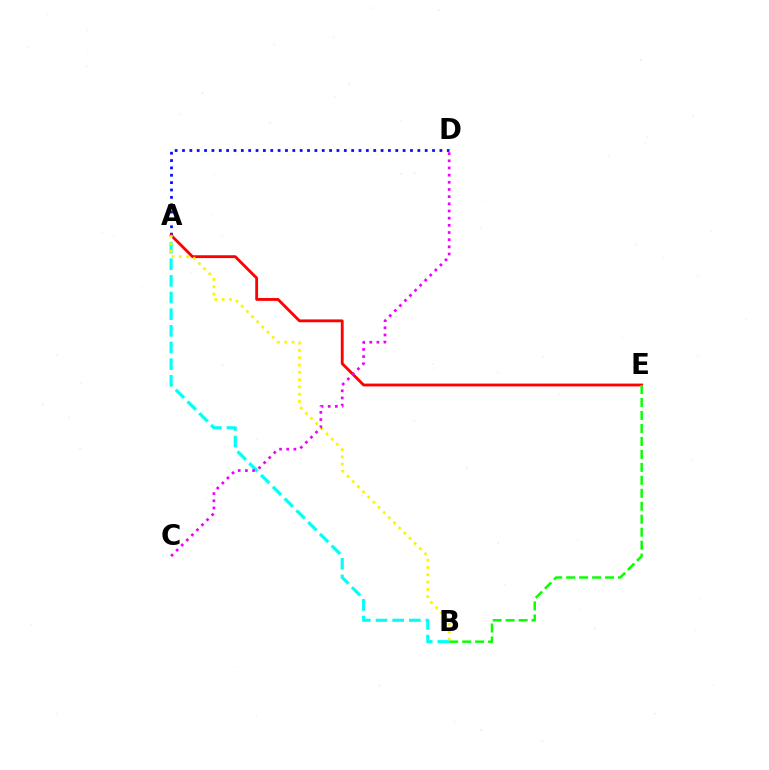{('A', 'D'): [{'color': '#0010ff', 'line_style': 'dotted', 'thickness': 2.0}], ('A', 'E'): [{'color': '#ff0000', 'line_style': 'solid', 'thickness': 2.04}], ('A', 'B'): [{'color': '#00fff6', 'line_style': 'dashed', 'thickness': 2.26}, {'color': '#fcf500', 'line_style': 'dotted', 'thickness': 1.98}], ('B', 'E'): [{'color': '#08ff00', 'line_style': 'dashed', 'thickness': 1.76}], ('C', 'D'): [{'color': '#ee00ff', 'line_style': 'dotted', 'thickness': 1.95}]}